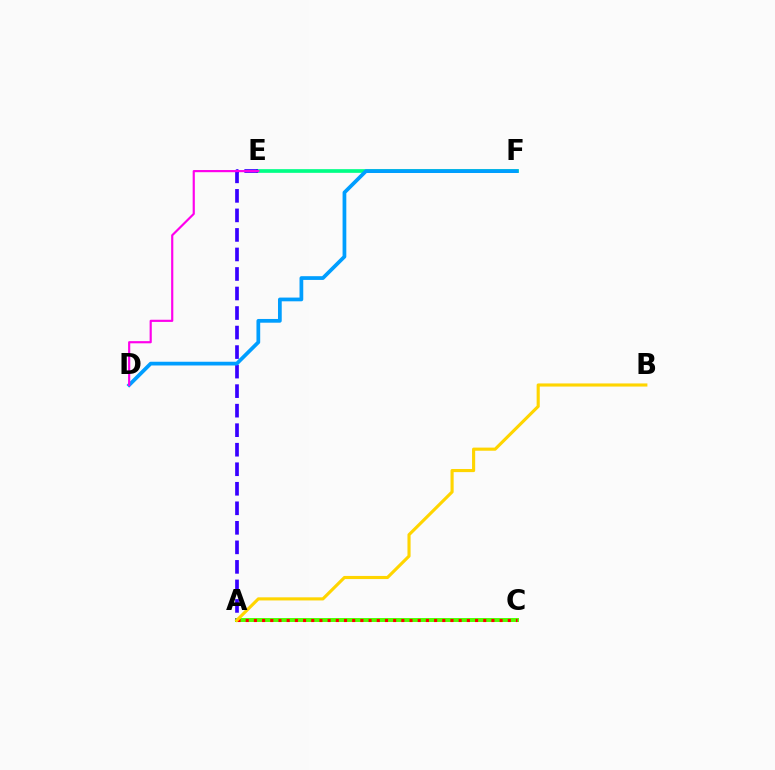{('E', 'F'): [{'color': '#00ff86', 'line_style': 'solid', 'thickness': 2.65}], ('A', 'C'): [{'color': '#4fff00', 'line_style': 'solid', 'thickness': 2.84}, {'color': '#ff0000', 'line_style': 'dotted', 'thickness': 2.23}], ('A', 'E'): [{'color': '#3700ff', 'line_style': 'dashed', 'thickness': 2.65}], ('D', 'F'): [{'color': '#009eff', 'line_style': 'solid', 'thickness': 2.69}], ('D', 'E'): [{'color': '#ff00ed', 'line_style': 'solid', 'thickness': 1.56}], ('A', 'B'): [{'color': '#ffd500', 'line_style': 'solid', 'thickness': 2.25}]}